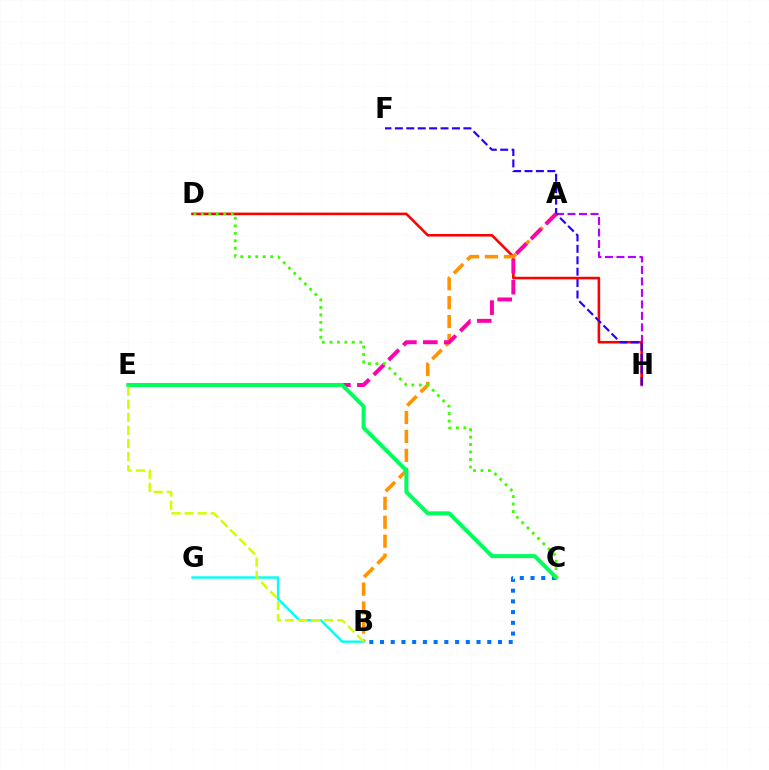{('B', 'G'): [{'color': '#00fff6', 'line_style': 'solid', 'thickness': 1.73}], ('A', 'H'): [{'color': '#b900ff', 'line_style': 'dashed', 'thickness': 1.56}], ('D', 'H'): [{'color': '#ff0000', 'line_style': 'solid', 'thickness': 1.85}], ('A', 'B'): [{'color': '#ff9400', 'line_style': 'dashed', 'thickness': 2.57}], ('B', 'C'): [{'color': '#0074ff', 'line_style': 'dotted', 'thickness': 2.91}], ('F', 'H'): [{'color': '#2500ff', 'line_style': 'dashed', 'thickness': 1.55}], ('A', 'E'): [{'color': '#ff00ac', 'line_style': 'dashed', 'thickness': 2.84}], ('C', 'E'): [{'color': '#00ff5c', 'line_style': 'solid', 'thickness': 2.89}], ('B', 'E'): [{'color': '#d1ff00', 'line_style': 'dashed', 'thickness': 1.77}], ('C', 'D'): [{'color': '#3dff00', 'line_style': 'dotted', 'thickness': 2.03}]}